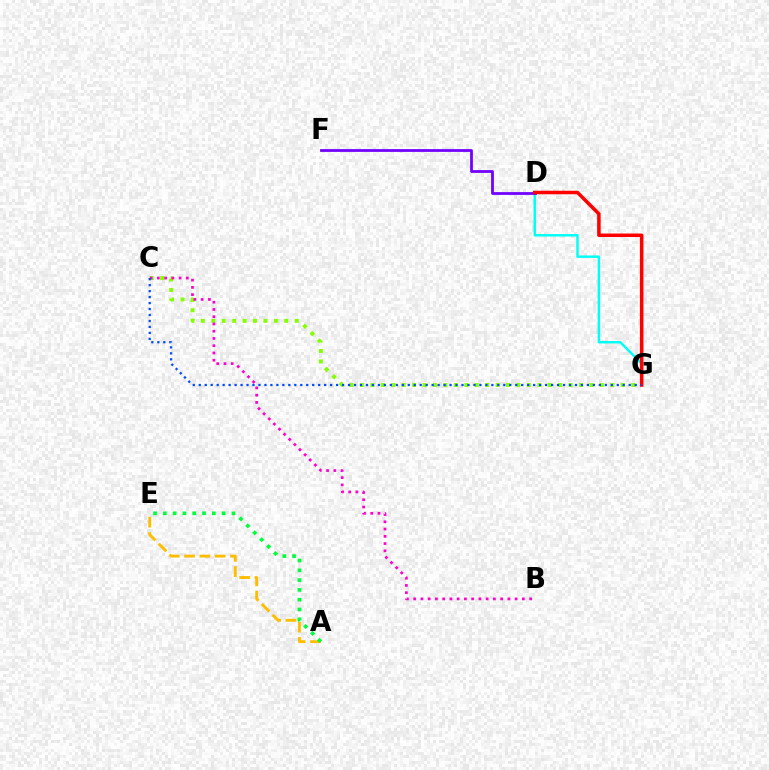{('A', 'E'): [{'color': '#ffbd00', 'line_style': 'dashed', 'thickness': 2.08}, {'color': '#00ff39', 'line_style': 'dotted', 'thickness': 2.66}], ('D', 'G'): [{'color': '#00fff6', 'line_style': 'solid', 'thickness': 1.76}, {'color': '#ff0000', 'line_style': 'solid', 'thickness': 2.53}], ('D', 'F'): [{'color': '#7200ff', 'line_style': 'solid', 'thickness': 2.0}], ('C', 'G'): [{'color': '#84ff00', 'line_style': 'dotted', 'thickness': 2.83}, {'color': '#004bff', 'line_style': 'dotted', 'thickness': 1.62}], ('B', 'C'): [{'color': '#ff00cf', 'line_style': 'dotted', 'thickness': 1.97}]}